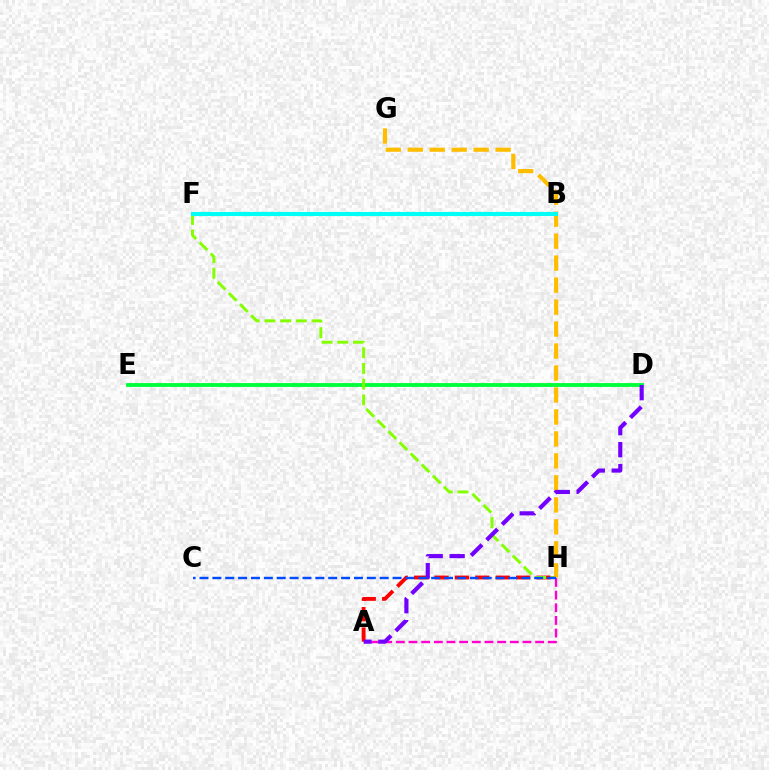{('A', 'H'): [{'color': '#ff0000', 'line_style': 'dashed', 'thickness': 2.77}, {'color': '#ff00cf', 'line_style': 'dashed', 'thickness': 1.72}], ('D', 'E'): [{'color': '#00ff39', 'line_style': 'solid', 'thickness': 2.77}], ('F', 'H'): [{'color': '#84ff00', 'line_style': 'dashed', 'thickness': 2.13}], ('G', 'H'): [{'color': '#ffbd00', 'line_style': 'dashed', 'thickness': 2.99}], ('A', 'D'): [{'color': '#7200ff', 'line_style': 'dashed', 'thickness': 2.98}], ('B', 'F'): [{'color': '#00fff6', 'line_style': 'solid', 'thickness': 2.94}], ('C', 'H'): [{'color': '#004bff', 'line_style': 'dashed', 'thickness': 1.75}]}